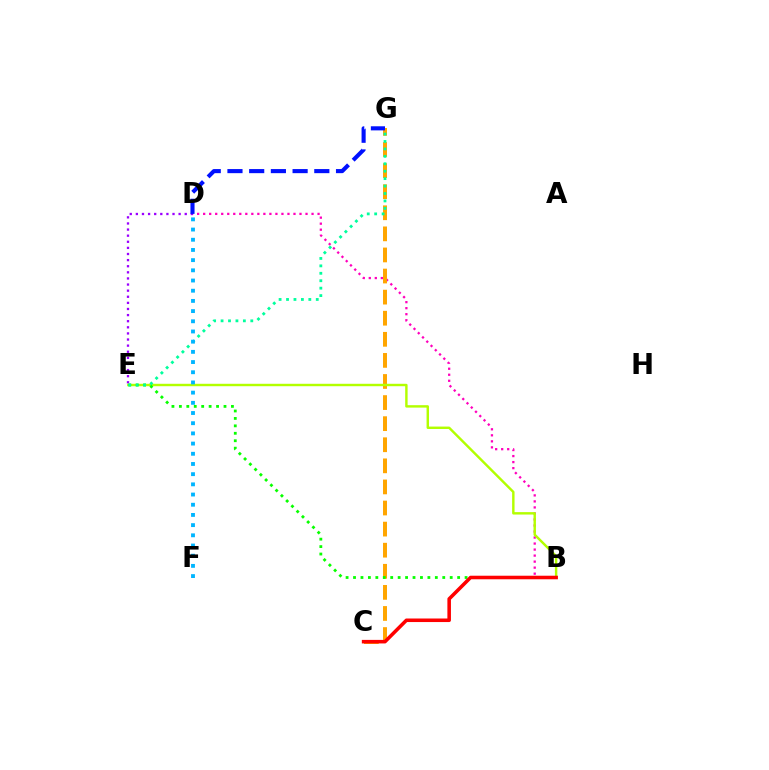{('B', 'D'): [{'color': '#ff00bd', 'line_style': 'dotted', 'thickness': 1.64}], ('D', 'E'): [{'color': '#9b00ff', 'line_style': 'dotted', 'thickness': 1.66}], ('C', 'G'): [{'color': '#ffa500', 'line_style': 'dashed', 'thickness': 2.86}], ('B', 'E'): [{'color': '#b3ff00', 'line_style': 'solid', 'thickness': 1.75}, {'color': '#08ff00', 'line_style': 'dotted', 'thickness': 2.02}], ('E', 'G'): [{'color': '#00ff9d', 'line_style': 'dotted', 'thickness': 2.02}], ('B', 'C'): [{'color': '#ff0000', 'line_style': 'solid', 'thickness': 2.56}], ('D', 'G'): [{'color': '#0010ff', 'line_style': 'dashed', 'thickness': 2.95}], ('D', 'F'): [{'color': '#00b5ff', 'line_style': 'dotted', 'thickness': 2.77}]}